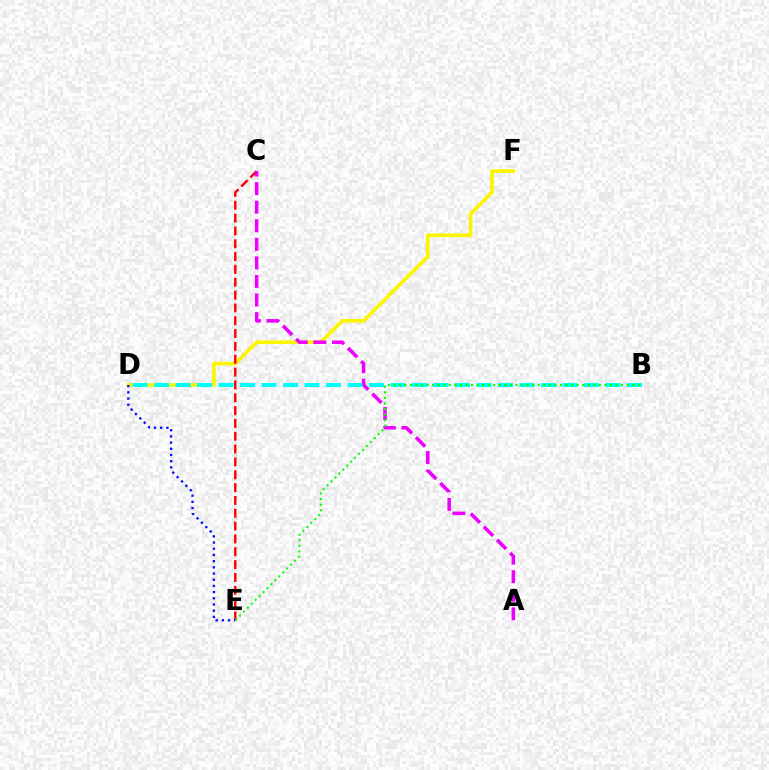{('D', 'F'): [{'color': '#fcf500', 'line_style': 'solid', 'thickness': 2.63}], ('C', 'E'): [{'color': '#ff0000', 'line_style': 'dashed', 'thickness': 1.74}], ('A', 'C'): [{'color': '#ee00ff', 'line_style': 'dashed', 'thickness': 2.52}], ('B', 'D'): [{'color': '#00fff6', 'line_style': 'dashed', 'thickness': 2.92}], ('B', 'E'): [{'color': '#08ff00', 'line_style': 'dotted', 'thickness': 1.51}], ('D', 'E'): [{'color': '#0010ff', 'line_style': 'dotted', 'thickness': 1.68}]}